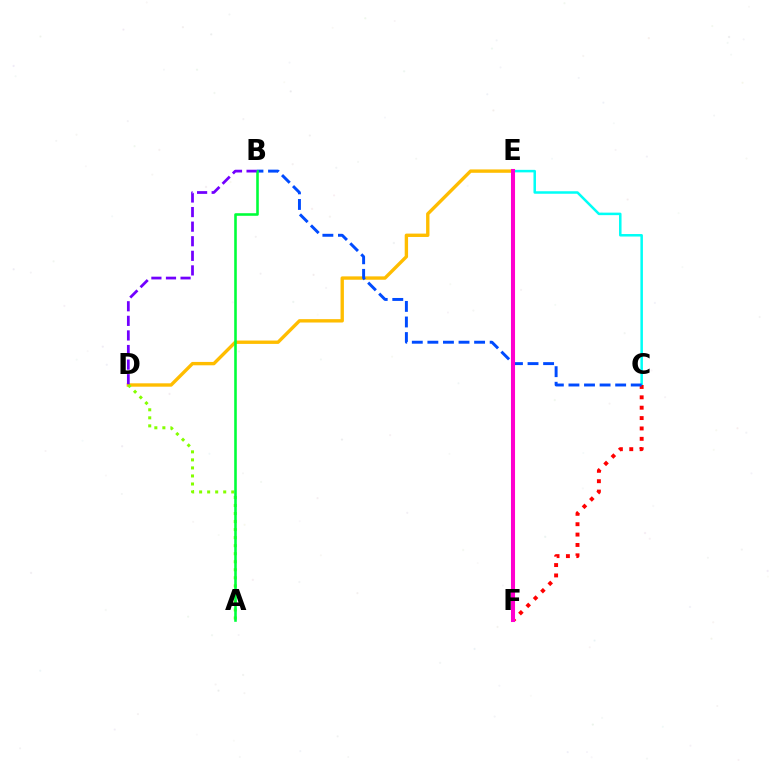{('D', 'E'): [{'color': '#ffbd00', 'line_style': 'solid', 'thickness': 2.43}], ('A', 'D'): [{'color': '#84ff00', 'line_style': 'dotted', 'thickness': 2.18}], ('C', 'E'): [{'color': '#00fff6', 'line_style': 'solid', 'thickness': 1.81}], ('C', 'F'): [{'color': '#ff0000', 'line_style': 'dotted', 'thickness': 2.82}], ('B', 'C'): [{'color': '#004bff', 'line_style': 'dashed', 'thickness': 2.12}], ('E', 'F'): [{'color': '#ff00cf', 'line_style': 'solid', 'thickness': 2.92}], ('A', 'B'): [{'color': '#00ff39', 'line_style': 'solid', 'thickness': 1.86}], ('B', 'D'): [{'color': '#7200ff', 'line_style': 'dashed', 'thickness': 1.98}]}